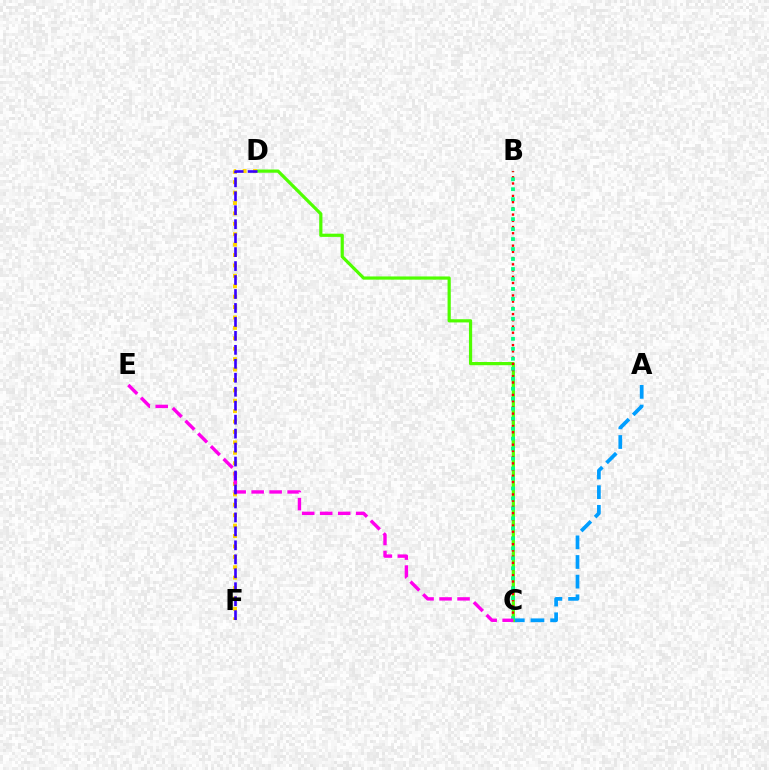{('A', 'C'): [{'color': '#009eff', 'line_style': 'dashed', 'thickness': 2.67}], ('C', 'D'): [{'color': '#4fff00', 'line_style': 'solid', 'thickness': 2.31}], ('D', 'F'): [{'color': '#ffd500', 'line_style': 'dotted', 'thickness': 2.83}, {'color': '#3700ff', 'line_style': 'dashed', 'thickness': 1.9}], ('B', 'C'): [{'color': '#ff0000', 'line_style': 'dotted', 'thickness': 1.69}, {'color': '#00ff86', 'line_style': 'dotted', 'thickness': 2.71}], ('C', 'E'): [{'color': '#ff00ed', 'line_style': 'dashed', 'thickness': 2.44}]}